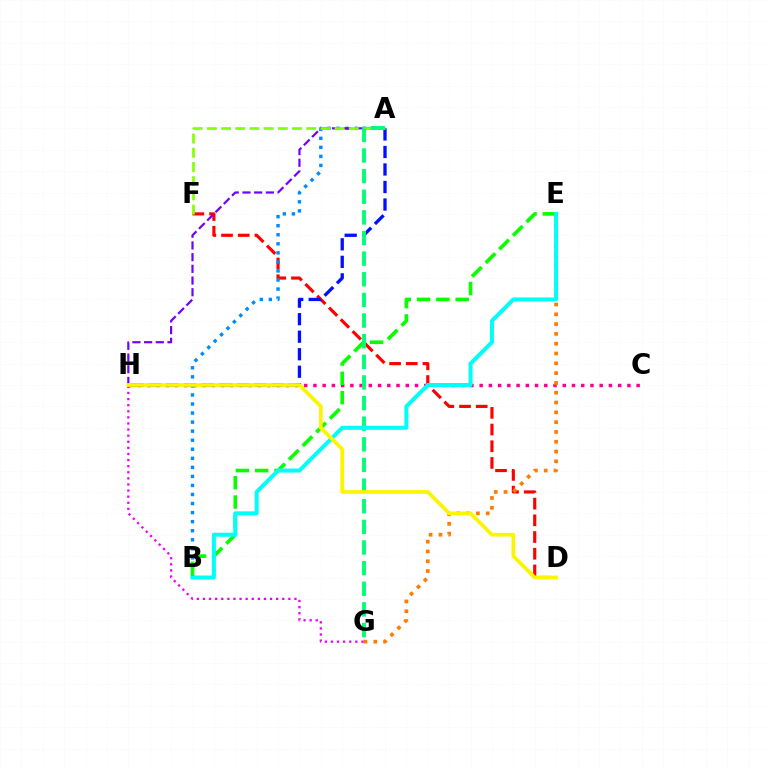{('C', 'H'): [{'color': '#ff0094', 'line_style': 'dotted', 'thickness': 2.51}], ('D', 'F'): [{'color': '#ff0000', 'line_style': 'dashed', 'thickness': 2.27}], ('E', 'G'): [{'color': '#ff7c00', 'line_style': 'dotted', 'thickness': 2.66}], ('A', 'B'): [{'color': '#008cff', 'line_style': 'dotted', 'thickness': 2.46}], ('G', 'H'): [{'color': '#ee00ff', 'line_style': 'dotted', 'thickness': 1.66}], ('A', 'H'): [{'color': '#7200ff', 'line_style': 'dashed', 'thickness': 1.59}, {'color': '#0010ff', 'line_style': 'dashed', 'thickness': 2.38}], ('B', 'E'): [{'color': '#08ff00', 'line_style': 'dashed', 'thickness': 2.62}, {'color': '#00fff6', 'line_style': 'solid', 'thickness': 2.89}], ('A', 'F'): [{'color': '#84ff00', 'line_style': 'dashed', 'thickness': 1.93}], ('A', 'G'): [{'color': '#00ff74', 'line_style': 'dashed', 'thickness': 2.8}], ('D', 'H'): [{'color': '#fcf500', 'line_style': 'solid', 'thickness': 2.67}]}